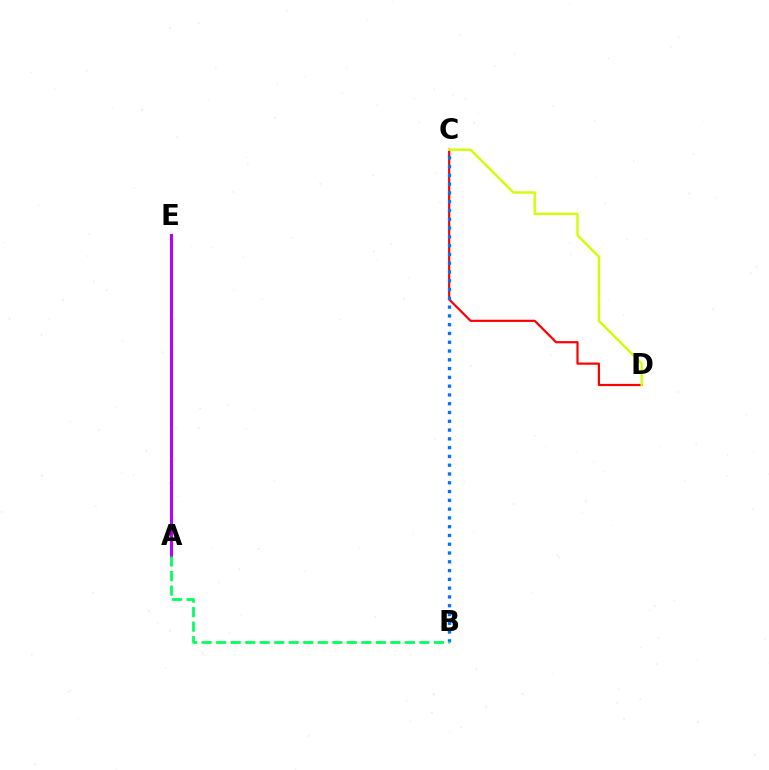{('C', 'D'): [{'color': '#ff0000', 'line_style': 'solid', 'thickness': 1.58}, {'color': '#d1ff00', 'line_style': 'solid', 'thickness': 1.71}], ('B', 'C'): [{'color': '#0074ff', 'line_style': 'dotted', 'thickness': 2.39}], ('A', 'E'): [{'color': '#b900ff', 'line_style': 'solid', 'thickness': 2.21}], ('A', 'B'): [{'color': '#00ff5c', 'line_style': 'dashed', 'thickness': 1.97}]}